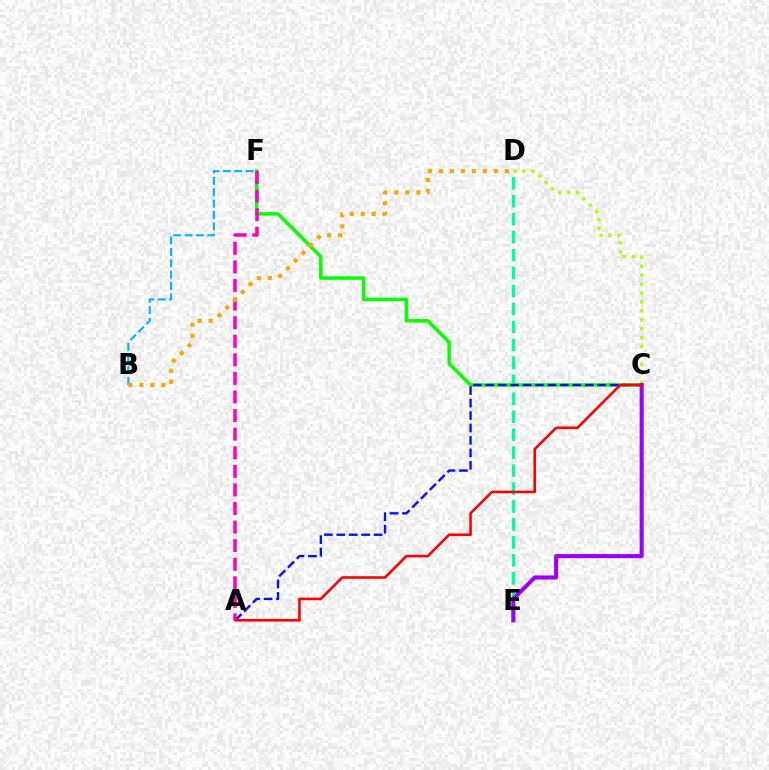{('D', 'E'): [{'color': '#00ff9d', 'line_style': 'dashed', 'thickness': 2.44}], ('C', 'D'): [{'color': '#b3ff00', 'line_style': 'dotted', 'thickness': 2.43}], ('C', 'F'): [{'color': '#08ff00', 'line_style': 'solid', 'thickness': 2.52}], ('C', 'E'): [{'color': '#9b00ff', 'line_style': 'solid', 'thickness': 2.93}], ('A', 'C'): [{'color': '#0010ff', 'line_style': 'dashed', 'thickness': 1.69}, {'color': '#ff0000', 'line_style': 'solid', 'thickness': 1.86}], ('B', 'F'): [{'color': '#00b5ff', 'line_style': 'dashed', 'thickness': 1.55}], ('A', 'F'): [{'color': '#ff00bd', 'line_style': 'dashed', 'thickness': 2.52}], ('B', 'D'): [{'color': '#ffa500', 'line_style': 'dotted', 'thickness': 2.99}]}